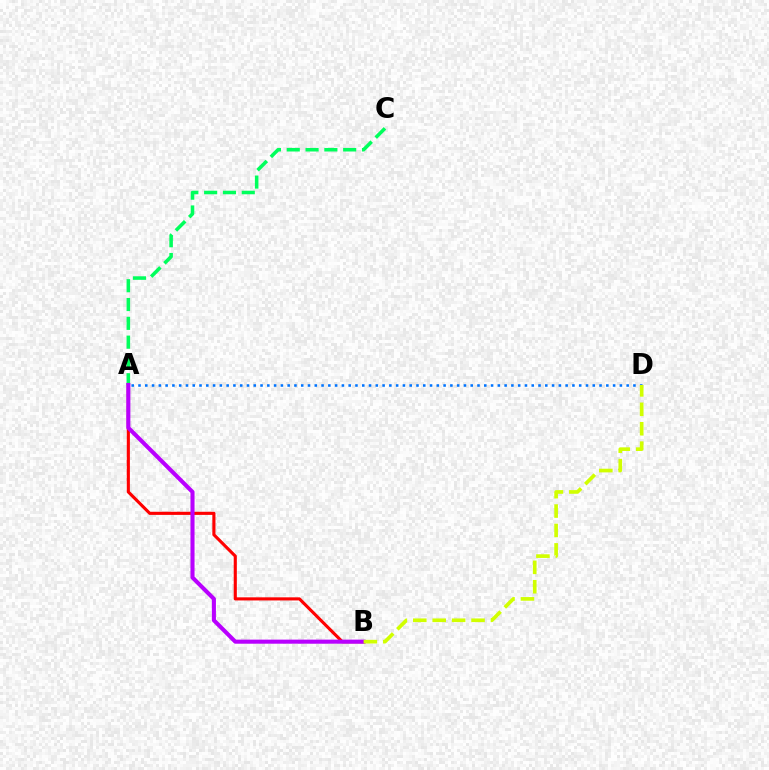{('A', 'B'): [{'color': '#ff0000', 'line_style': 'solid', 'thickness': 2.24}, {'color': '#b900ff', 'line_style': 'solid', 'thickness': 2.94}], ('A', 'D'): [{'color': '#0074ff', 'line_style': 'dotted', 'thickness': 1.84}], ('A', 'C'): [{'color': '#00ff5c', 'line_style': 'dashed', 'thickness': 2.56}], ('B', 'D'): [{'color': '#d1ff00', 'line_style': 'dashed', 'thickness': 2.64}]}